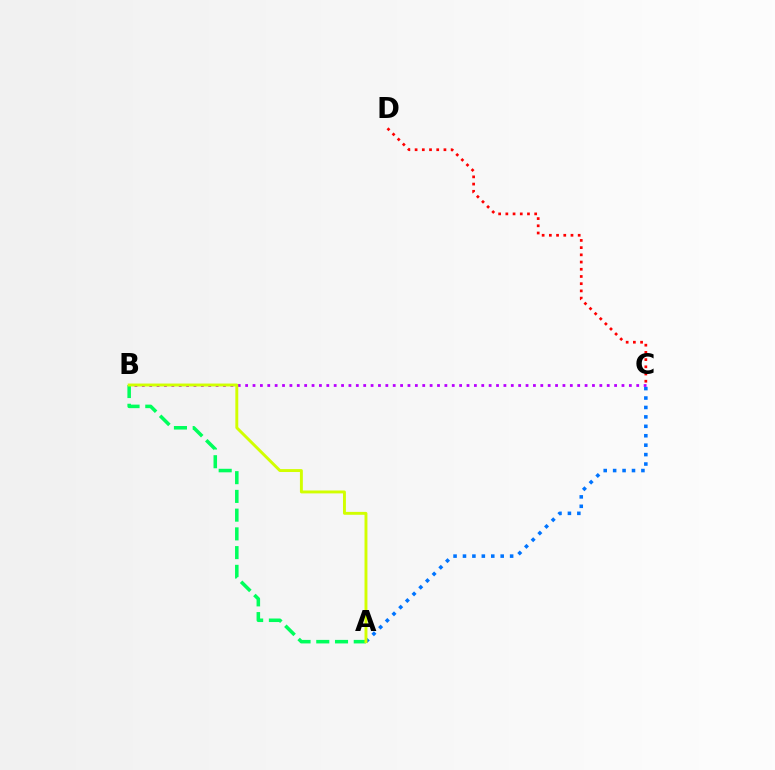{('A', 'C'): [{'color': '#0074ff', 'line_style': 'dotted', 'thickness': 2.56}], ('B', 'C'): [{'color': '#b900ff', 'line_style': 'dotted', 'thickness': 2.0}], ('C', 'D'): [{'color': '#ff0000', 'line_style': 'dotted', 'thickness': 1.96}], ('A', 'B'): [{'color': '#00ff5c', 'line_style': 'dashed', 'thickness': 2.55}, {'color': '#d1ff00', 'line_style': 'solid', 'thickness': 2.1}]}